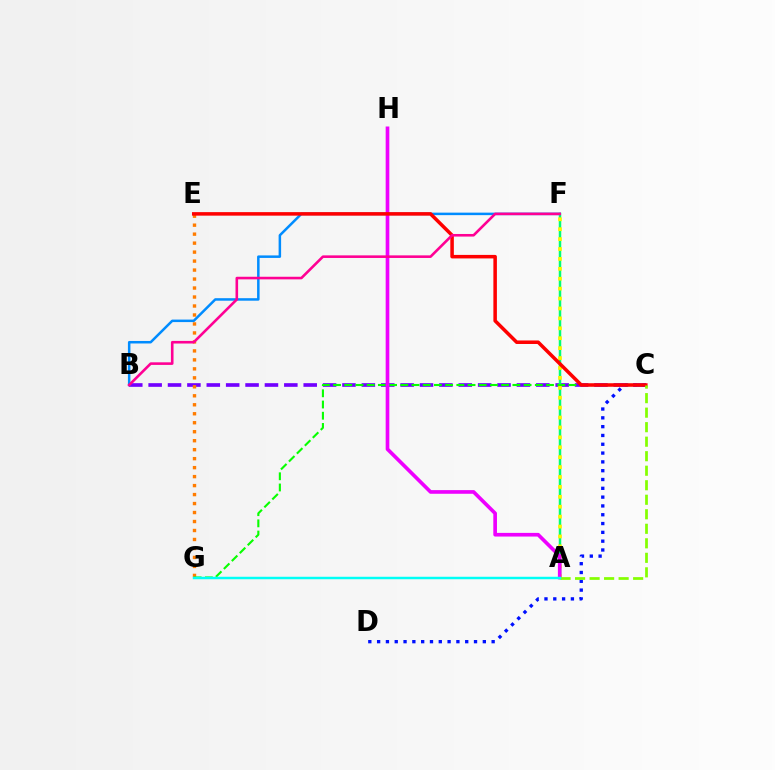{('C', 'D'): [{'color': '#0010ff', 'line_style': 'dotted', 'thickness': 2.39}], ('B', 'C'): [{'color': '#7200ff', 'line_style': 'dashed', 'thickness': 2.63}], ('E', 'G'): [{'color': '#ff7c00', 'line_style': 'dotted', 'thickness': 2.44}], ('A', 'F'): [{'color': '#00ff74', 'line_style': 'solid', 'thickness': 1.79}, {'color': '#fcf500', 'line_style': 'dotted', 'thickness': 2.69}], ('C', 'G'): [{'color': '#08ff00', 'line_style': 'dashed', 'thickness': 1.52}], ('B', 'F'): [{'color': '#008cff', 'line_style': 'solid', 'thickness': 1.8}, {'color': '#ff0094', 'line_style': 'solid', 'thickness': 1.87}], ('A', 'H'): [{'color': '#ee00ff', 'line_style': 'solid', 'thickness': 2.64}], ('C', 'E'): [{'color': '#ff0000', 'line_style': 'solid', 'thickness': 2.54}], ('A', 'C'): [{'color': '#84ff00', 'line_style': 'dashed', 'thickness': 1.97}], ('A', 'G'): [{'color': '#00fff6', 'line_style': 'solid', 'thickness': 1.77}]}